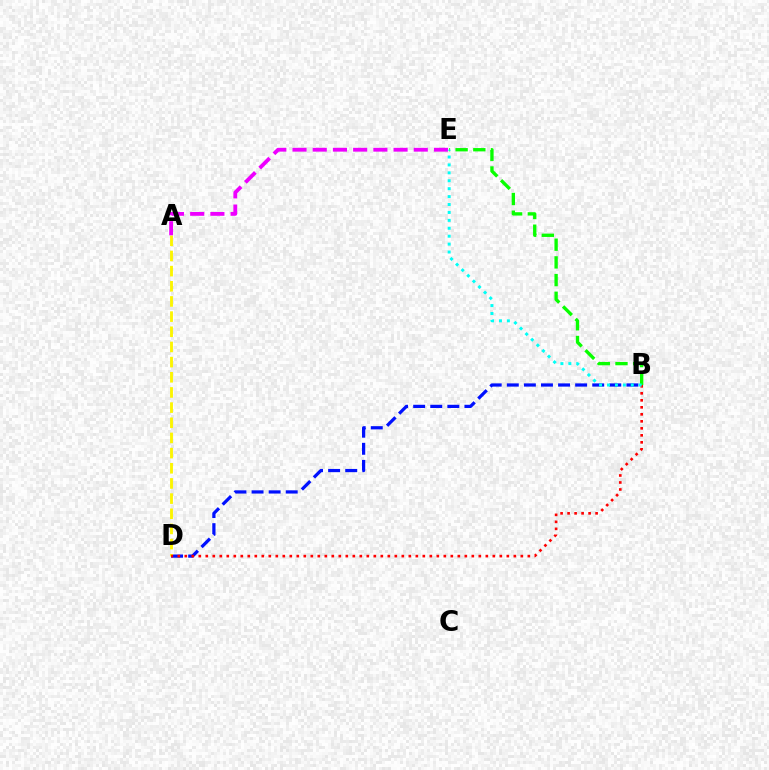{('B', 'D'): [{'color': '#0010ff', 'line_style': 'dashed', 'thickness': 2.32}, {'color': '#ff0000', 'line_style': 'dotted', 'thickness': 1.9}], ('A', 'D'): [{'color': '#fcf500', 'line_style': 'dashed', 'thickness': 2.06}], ('A', 'E'): [{'color': '#ee00ff', 'line_style': 'dashed', 'thickness': 2.75}], ('B', 'E'): [{'color': '#08ff00', 'line_style': 'dashed', 'thickness': 2.4}, {'color': '#00fff6', 'line_style': 'dotted', 'thickness': 2.15}]}